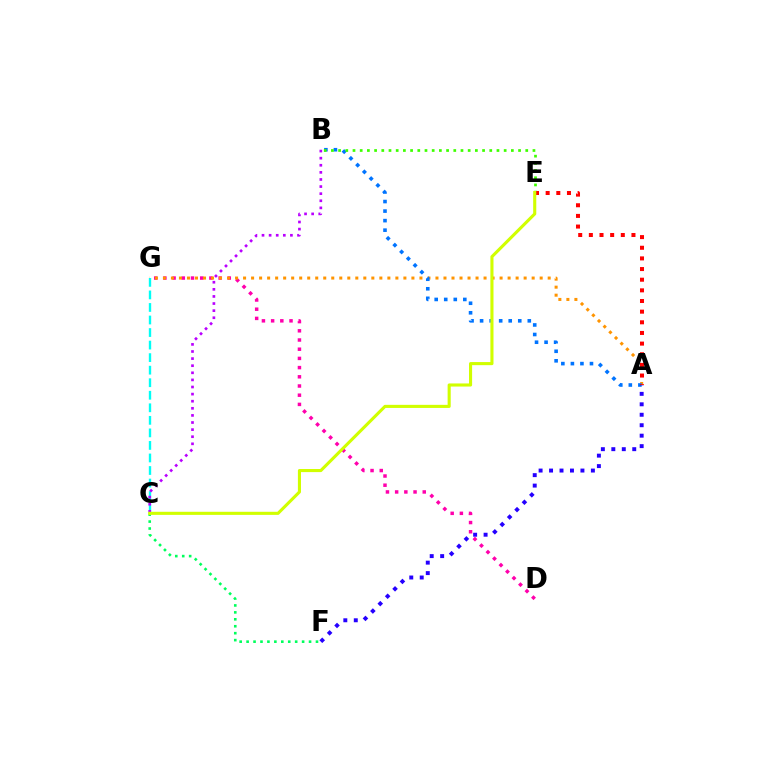{('D', 'G'): [{'color': '#ff00ac', 'line_style': 'dotted', 'thickness': 2.5}], ('A', 'G'): [{'color': '#ff9400', 'line_style': 'dotted', 'thickness': 2.18}], ('C', 'G'): [{'color': '#00fff6', 'line_style': 'dashed', 'thickness': 1.7}], ('A', 'B'): [{'color': '#0074ff', 'line_style': 'dotted', 'thickness': 2.59}], ('B', 'C'): [{'color': '#b900ff', 'line_style': 'dotted', 'thickness': 1.93}], ('B', 'E'): [{'color': '#3dff00', 'line_style': 'dotted', 'thickness': 1.96}], ('A', 'F'): [{'color': '#2500ff', 'line_style': 'dotted', 'thickness': 2.84}], ('C', 'F'): [{'color': '#00ff5c', 'line_style': 'dotted', 'thickness': 1.89}], ('A', 'E'): [{'color': '#ff0000', 'line_style': 'dotted', 'thickness': 2.89}], ('C', 'E'): [{'color': '#d1ff00', 'line_style': 'solid', 'thickness': 2.23}]}